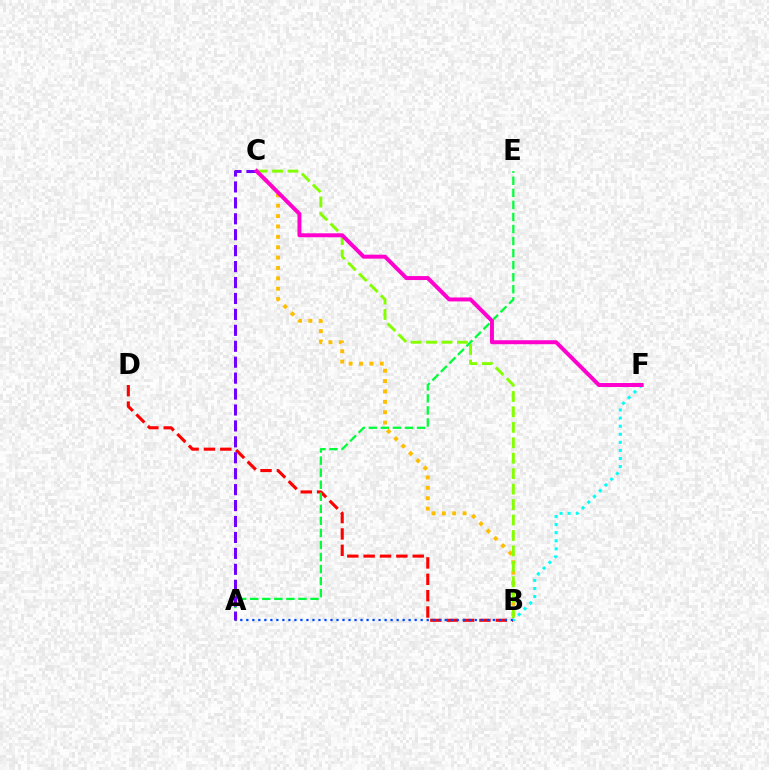{('B', 'D'): [{'color': '#ff0000', 'line_style': 'dashed', 'thickness': 2.22}], ('A', 'B'): [{'color': '#004bff', 'line_style': 'dotted', 'thickness': 1.63}], ('B', 'F'): [{'color': '#00fff6', 'line_style': 'dotted', 'thickness': 2.2}], ('A', 'E'): [{'color': '#00ff39', 'line_style': 'dashed', 'thickness': 1.64}], ('B', 'C'): [{'color': '#ffbd00', 'line_style': 'dotted', 'thickness': 2.82}, {'color': '#84ff00', 'line_style': 'dashed', 'thickness': 2.1}], ('A', 'C'): [{'color': '#7200ff', 'line_style': 'dashed', 'thickness': 2.16}], ('C', 'F'): [{'color': '#ff00cf', 'line_style': 'solid', 'thickness': 2.86}]}